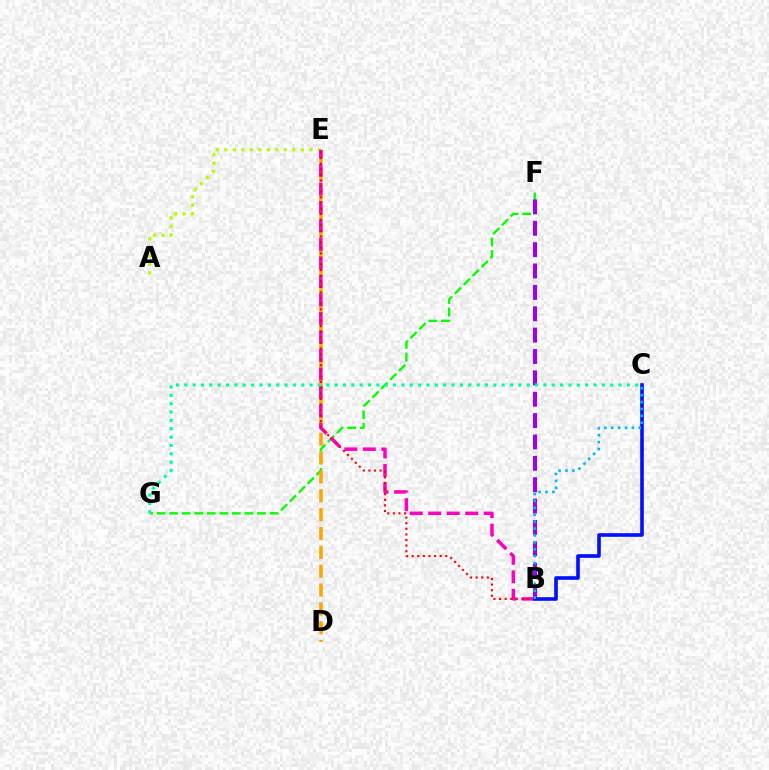{('A', 'E'): [{'color': '#b3ff00', 'line_style': 'dotted', 'thickness': 2.31}], ('F', 'G'): [{'color': '#08ff00', 'line_style': 'dashed', 'thickness': 1.7}], ('D', 'E'): [{'color': '#ffa500', 'line_style': 'dashed', 'thickness': 2.56}], ('B', 'E'): [{'color': '#ff00bd', 'line_style': 'dashed', 'thickness': 2.51}, {'color': '#ff0000', 'line_style': 'dotted', 'thickness': 1.52}], ('B', 'F'): [{'color': '#9b00ff', 'line_style': 'dashed', 'thickness': 2.9}], ('B', 'C'): [{'color': '#0010ff', 'line_style': 'solid', 'thickness': 2.6}, {'color': '#00b5ff', 'line_style': 'dotted', 'thickness': 1.88}], ('C', 'G'): [{'color': '#00ff9d', 'line_style': 'dotted', 'thickness': 2.27}]}